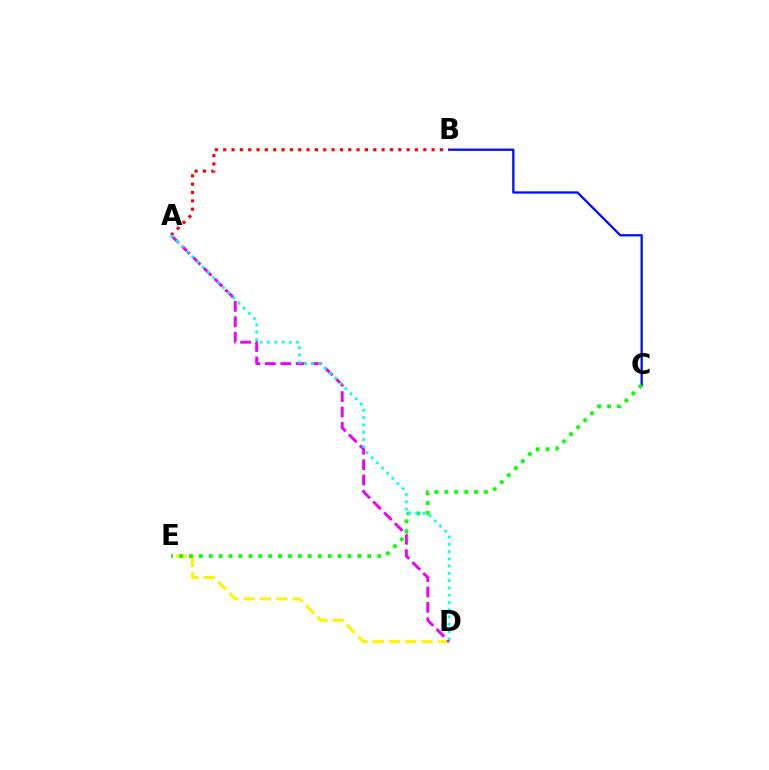{('D', 'E'): [{'color': '#fcf500', 'line_style': 'dashed', 'thickness': 2.22}], ('B', 'C'): [{'color': '#0010ff', 'line_style': 'solid', 'thickness': 1.66}], ('C', 'E'): [{'color': '#08ff00', 'line_style': 'dotted', 'thickness': 2.69}], ('A', 'D'): [{'color': '#ee00ff', 'line_style': 'dashed', 'thickness': 2.09}, {'color': '#00fff6', 'line_style': 'dotted', 'thickness': 1.98}], ('A', 'B'): [{'color': '#ff0000', 'line_style': 'dotted', 'thickness': 2.26}]}